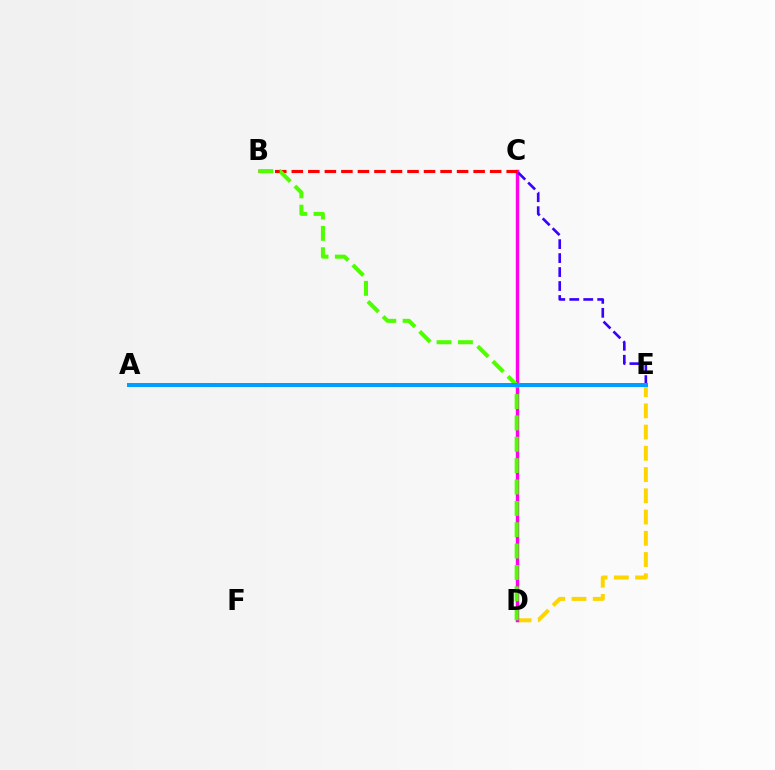{('D', 'E'): [{'color': '#ffd500', 'line_style': 'dashed', 'thickness': 2.89}], ('C', 'D'): [{'color': '#ff00ed', 'line_style': 'solid', 'thickness': 2.47}], ('B', 'C'): [{'color': '#ff0000', 'line_style': 'dashed', 'thickness': 2.25}], ('B', 'D'): [{'color': '#4fff00', 'line_style': 'dashed', 'thickness': 2.9}], ('C', 'E'): [{'color': '#3700ff', 'line_style': 'dashed', 'thickness': 1.9}], ('A', 'E'): [{'color': '#00ff86', 'line_style': 'solid', 'thickness': 1.58}, {'color': '#009eff', 'line_style': 'solid', 'thickness': 2.88}]}